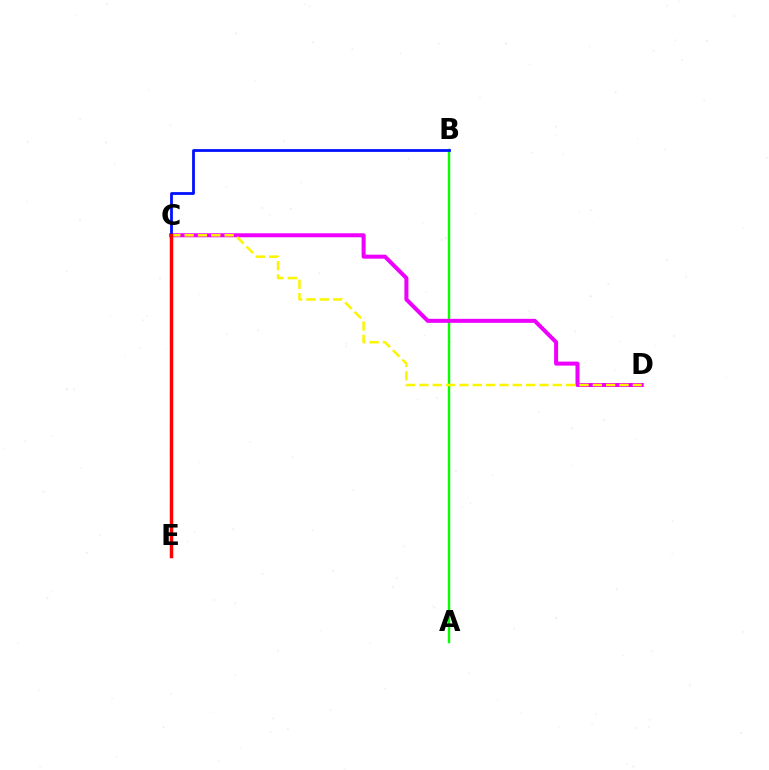{('A', 'B'): [{'color': '#08ff00', 'line_style': 'solid', 'thickness': 1.72}], ('C', 'E'): [{'color': '#00fff6', 'line_style': 'dashed', 'thickness': 1.52}, {'color': '#ff0000', 'line_style': 'solid', 'thickness': 2.49}], ('C', 'D'): [{'color': '#ee00ff', 'line_style': 'solid', 'thickness': 2.89}, {'color': '#fcf500', 'line_style': 'dashed', 'thickness': 1.81}], ('B', 'C'): [{'color': '#0010ff', 'line_style': 'solid', 'thickness': 2.0}]}